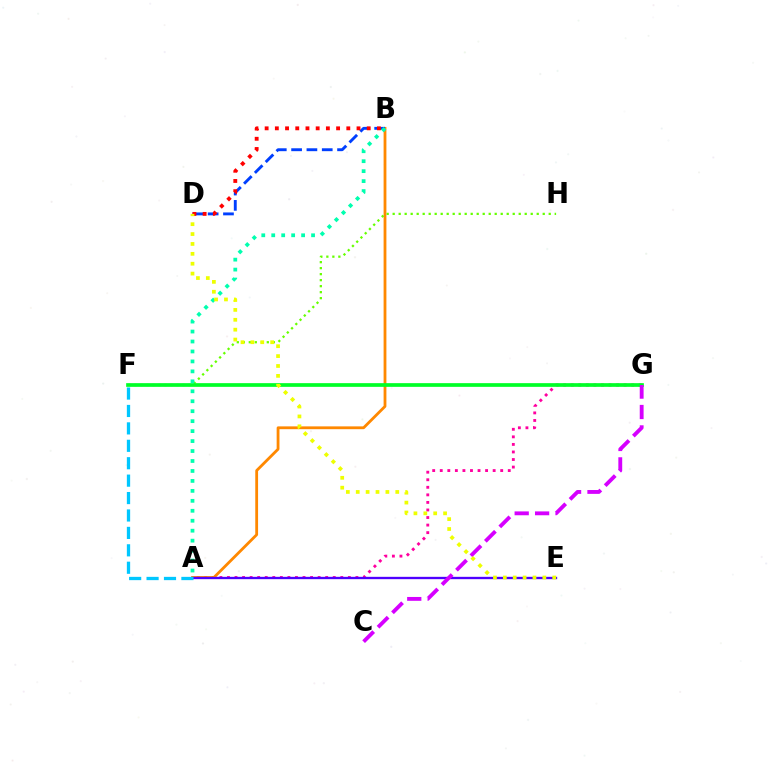{('A', 'G'): [{'color': '#ff00a0', 'line_style': 'dotted', 'thickness': 2.05}], ('A', 'B'): [{'color': '#ff8800', 'line_style': 'solid', 'thickness': 2.02}, {'color': '#00ffaf', 'line_style': 'dotted', 'thickness': 2.71}], ('F', 'H'): [{'color': '#66ff00', 'line_style': 'dotted', 'thickness': 1.63}], ('F', 'G'): [{'color': '#00ff27', 'line_style': 'solid', 'thickness': 2.66}], ('A', 'E'): [{'color': '#4f00ff', 'line_style': 'solid', 'thickness': 1.68}], ('B', 'D'): [{'color': '#003fff', 'line_style': 'dashed', 'thickness': 2.08}, {'color': '#ff0000', 'line_style': 'dotted', 'thickness': 2.77}], ('C', 'G'): [{'color': '#d600ff', 'line_style': 'dashed', 'thickness': 2.77}], ('A', 'F'): [{'color': '#00c7ff', 'line_style': 'dashed', 'thickness': 2.37}], ('D', 'E'): [{'color': '#eeff00', 'line_style': 'dotted', 'thickness': 2.69}]}